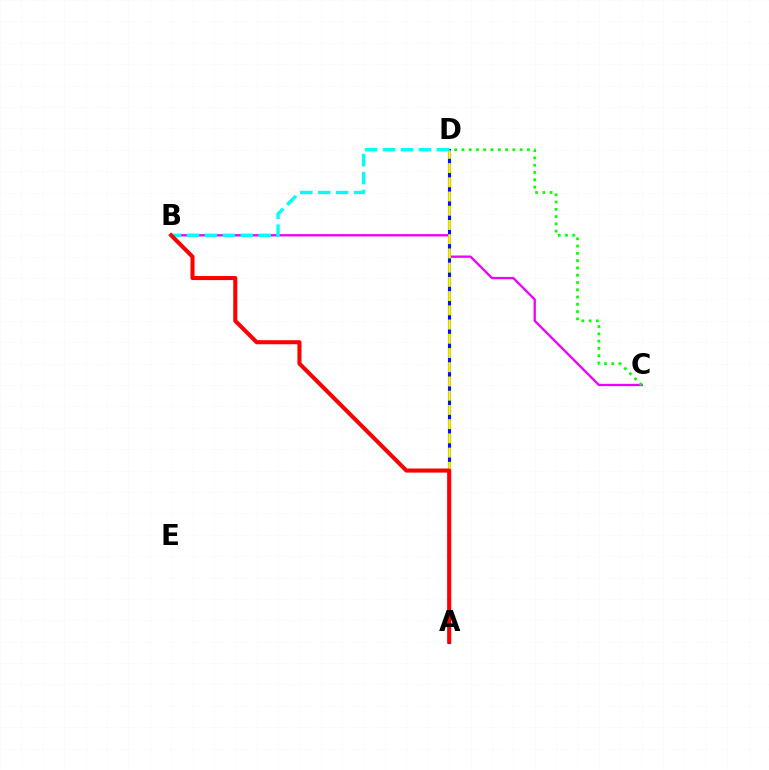{('B', 'C'): [{'color': '#ee00ff', 'line_style': 'solid', 'thickness': 1.66}], ('A', 'D'): [{'color': '#0010ff', 'line_style': 'solid', 'thickness': 2.22}, {'color': '#fcf500', 'line_style': 'dashed', 'thickness': 1.93}], ('C', 'D'): [{'color': '#08ff00', 'line_style': 'dotted', 'thickness': 1.98}], ('B', 'D'): [{'color': '#00fff6', 'line_style': 'dashed', 'thickness': 2.44}], ('A', 'B'): [{'color': '#ff0000', 'line_style': 'solid', 'thickness': 2.93}]}